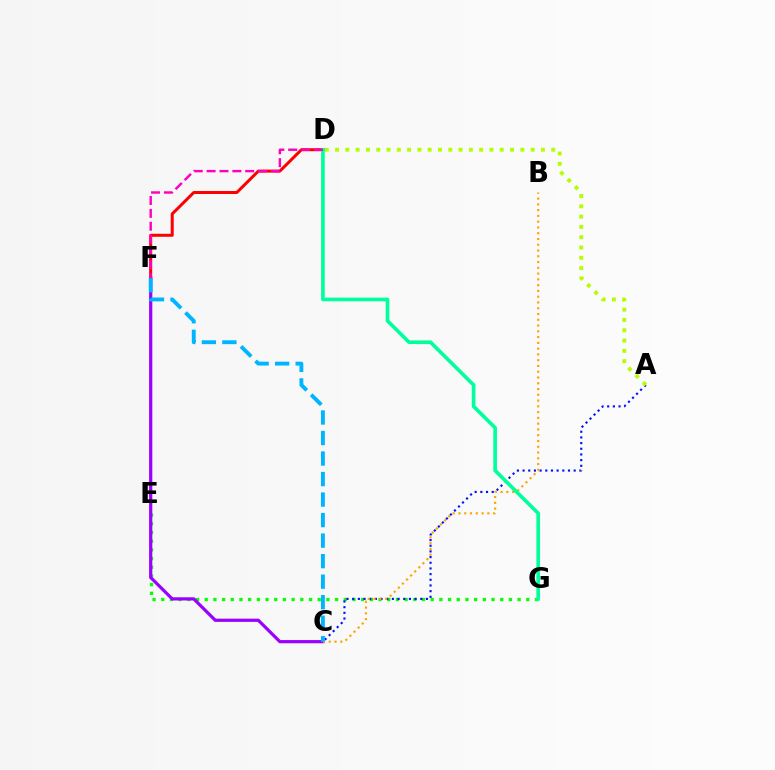{('E', 'G'): [{'color': '#08ff00', 'line_style': 'dotted', 'thickness': 2.36}], ('C', 'F'): [{'color': '#9b00ff', 'line_style': 'solid', 'thickness': 2.31}, {'color': '#00b5ff', 'line_style': 'dashed', 'thickness': 2.79}], ('A', 'C'): [{'color': '#0010ff', 'line_style': 'dotted', 'thickness': 1.54}], ('D', 'F'): [{'color': '#ff0000', 'line_style': 'solid', 'thickness': 2.16}, {'color': '#ff00bd', 'line_style': 'dashed', 'thickness': 1.75}], ('B', 'C'): [{'color': '#ffa500', 'line_style': 'dotted', 'thickness': 1.57}], ('A', 'D'): [{'color': '#b3ff00', 'line_style': 'dotted', 'thickness': 2.8}], ('D', 'G'): [{'color': '#00ff9d', 'line_style': 'solid', 'thickness': 2.62}]}